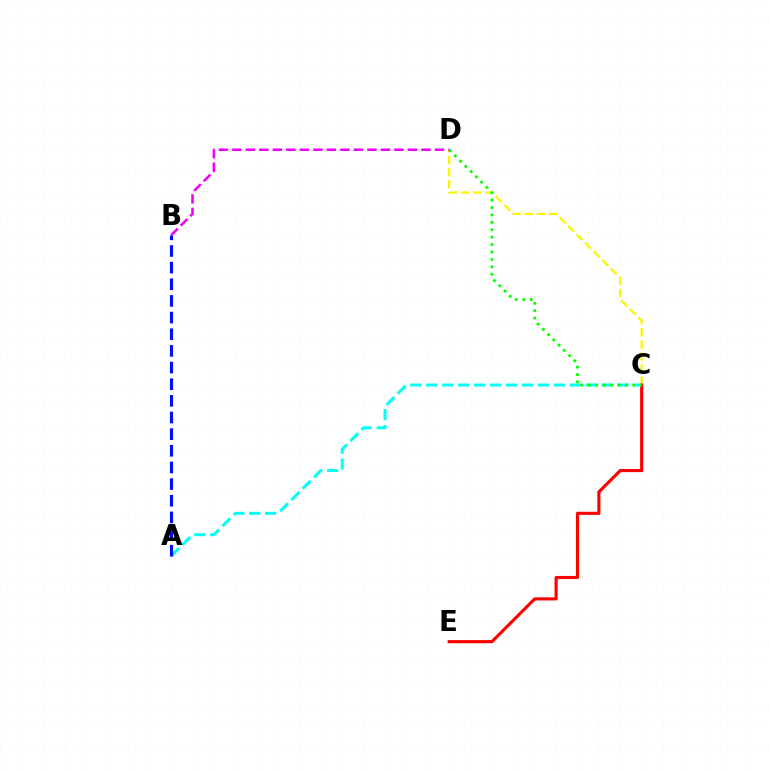{('C', 'D'): [{'color': '#fcf500', 'line_style': 'dashed', 'thickness': 1.64}, {'color': '#08ff00', 'line_style': 'dotted', 'thickness': 2.01}], ('C', 'E'): [{'color': '#ff0000', 'line_style': 'solid', 'thickness': 2.25}], ('A', 'C'): [{'color': '#00fff6', 'line_style': 'dashed', 'thickness': 2.17}], ('A', 'B'): [{'color': '#0010ff', 'line_style': 'dashed', 'thickness': 2.26}], ('B', 'D'): [{'color': '#ee00ff', 'line_style': 'dashed', 'thickness': 1.83}]}